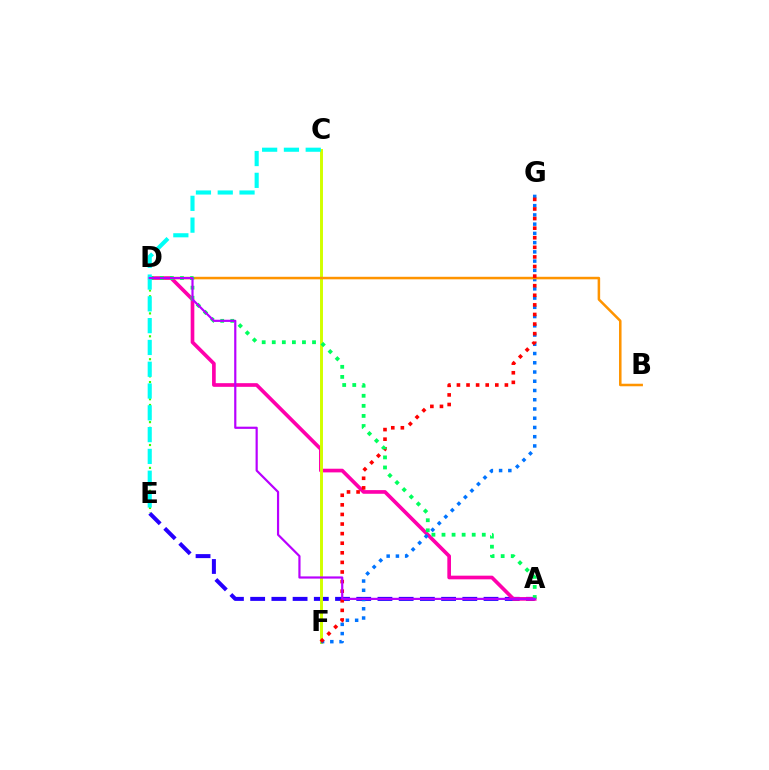{('A', 'E'): [{'color': '#2500ff', 'line_style': 'dashed', 'thickness': 2.88}], ('A', 'D'): [{'color': '#ff00ac', 'line_style': 'solid', 'thickness': 2.64}, {'color': '#00ff5c', 'line_style': 'dotted', 'thickness': 2.74}, {'color': '#b900ff', 'line_style': 'solid', 'thickness': 1.58}], ('C', 'F'): [{'color': '#d1ff00', 'line_style': 'solid', 'thickness': 2.13}], ('F', 'G'): [{'color': '#0074ff', 'line_style': 'dotted', 'thickness': 2.51}, {'color': '#ff0000', 'line_style': 'dotted', 'thickness': 2.61}], ('B', 'D'): [{'color': '#ff9400', 'line_style': 'solid', 'thickness': 1.82}], ('D', 'E'): [{'color': '#3dff00', 'line_style': 'dotted', 'thickness': 1.55}], ('C', 'E'): [{'color': '#00fff6', 'line_style': 'dashed', 'thickness': 2.96}]}